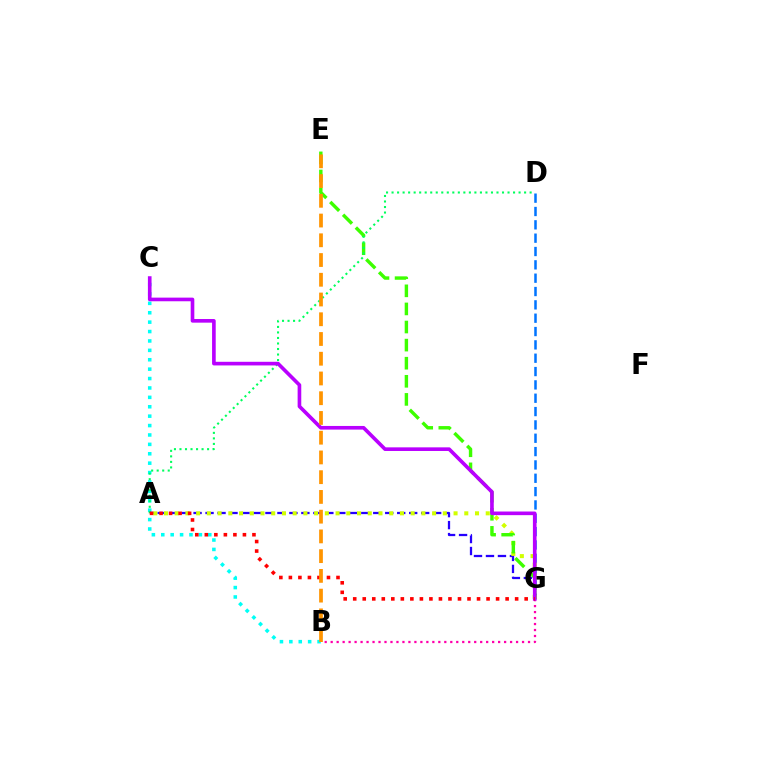{('D', 'G'): [{'color': '#0074ff', 'line_style': 'dashed', 'thickness': 1.81}], ('A', 'G'): [{'color': '#2500ff', 'line_style': 'dashed', 'thickness': 1.63}, {'color': '#d1ff00', 'line_style': 'dotted', 'thickness': 2.91}, {'color': '#ff0000', 'line_style': 'dotted', 'thickness': 2.59}], ('E', 'G'): [{'color': '#3dff00', 'line_style': 'dashed', 'thickness': 2.46}], ('B', 'C'): [{'color': '#00fff6', 'line_style': 'dotted', 'thickness': 2.55}], ('B', 'G'): [{'color': '#ff00ac', 'line_style': 'dotted', 'thickness': 1.62}], ('A', 'D'): [{'color': '#00ff5c', 'line_style': 'dotted', 'thickness': 1.5}], ('C', 'G'): [{'color': '#b900ff', 'line_style': 'solid', 'thickness': 2.62}], ('B', 'E'): [{'color': '#ff9400', 'line_style': 'dashed', 'thickness': 2.68}]}